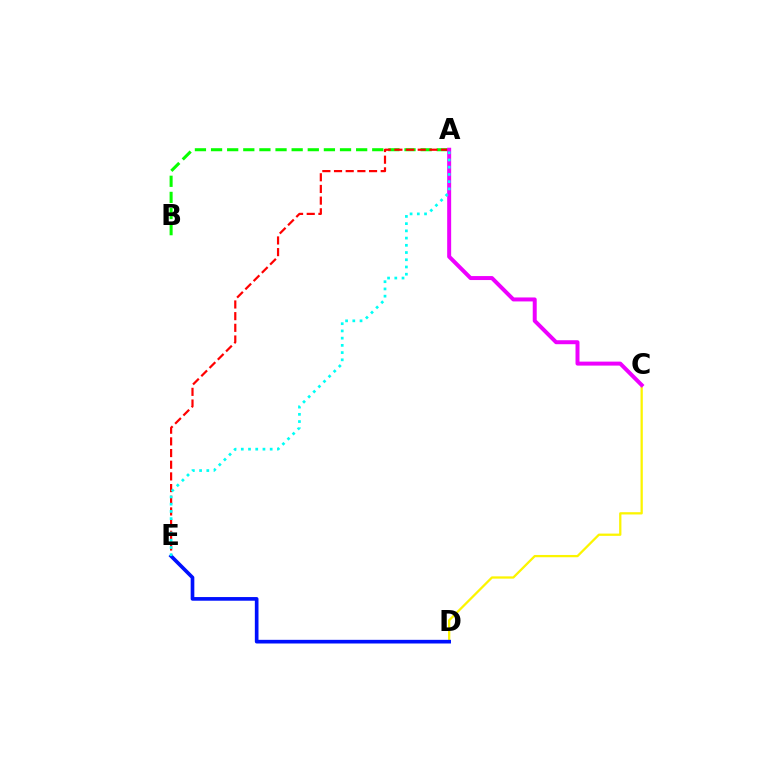{('A', 'B'): [{'color': '#08ff00', 'line_style': 'dashed', 'thickness': 2.19}], ('A', 'E'): [{'color': '#ff0000', 'line_style': 'dashed', 'thickness': 1.59}, {'color': '#00fff6', 'line_style': 'dotted', 'thickness': 1.96}], ('C', 'D'): [{'color': '#fcf500', 'line_style': 'solid', 'thickness': 1.64}], ('A', 'C'): [{'color': '#ee00ff', 'line_style': 'solid', 'thickness': 2.87}], ('D', 'E'): [{'color': '#0010ff', 'line_style': 'solid', 'thickness': 2.64}]}